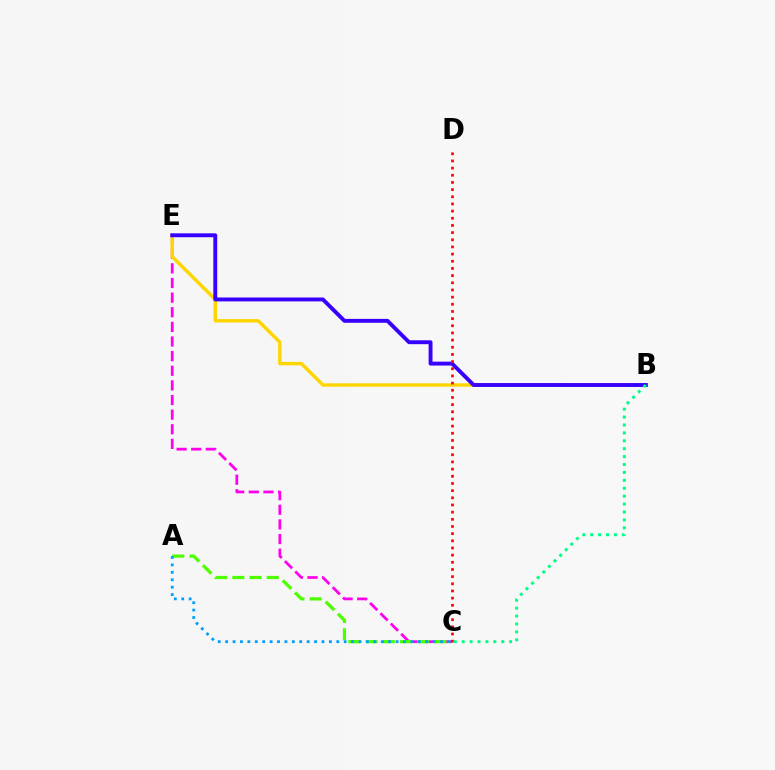{('C', 'E'): [{'color': '#ff00ed', 'line_style': 'dashed', 'thickness': 1.99}], ('B', 'E'): [{'color': '#ffd500', 'line_style': 'solid', 'thickness': 2.46}, {'color': '#3700ff', 'line_style': 'solid', 'thickness': 2.81}], ('A', 'C'): [{'color': '#4fff00', 'line_style': 'dashed', 'thickness': 2.34}, {'color': '#009eff', 'line_style': 'dotted', 'thickness': 2.01}], ('C', 'D'): [{'color': '#ff0000', 'line_style': 'dotted', 'thickness': 1.95}], ('B', 'C'): [{'color': '#00ff86', 'line_style': 'dotted', 'thickness': 2.15}]}